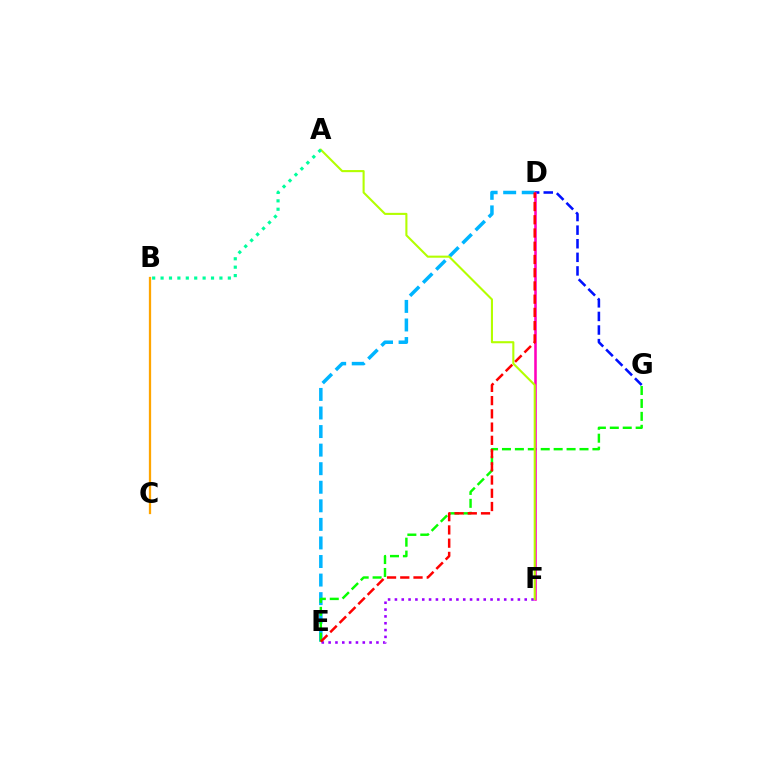{('E', 'F'): [{'color': '#9b00ff', 'line_style': 'dotted', 'thickness': 1.86}], ('D', 'E'): [{'color': '#00b5ff', 'line_style': 'dashed', 'thickness': 2.52}, {'color': '#ff0000', 'line_style': 'dashed', 'thickness': 1.8}], ('E', 'G'): [{'color': '#08ff00', 'line_style': 'dashed', 'thickness': 1.76}], ('B', 'C'): [{'color': '#ffa500', 'line_style': 'solid', 'thickness': 1.63}], ('D', 'G'): [{'color': '#0010ff', 'line_style': 'dashed', 'thickness': 1.85}], ('D', 'F'): [{'color': '#ff00bd', 'line_style': 'solid', 'thickness': 1.85}], ('A', 'F'): [{'color': '#b3ff00', 'line_style': 'solid', 'thickness': 1.51}], ('A', 'B'): [{'color': '#00ff9d', 'line_style': 'dotted', 'thickness': 2.28}]}